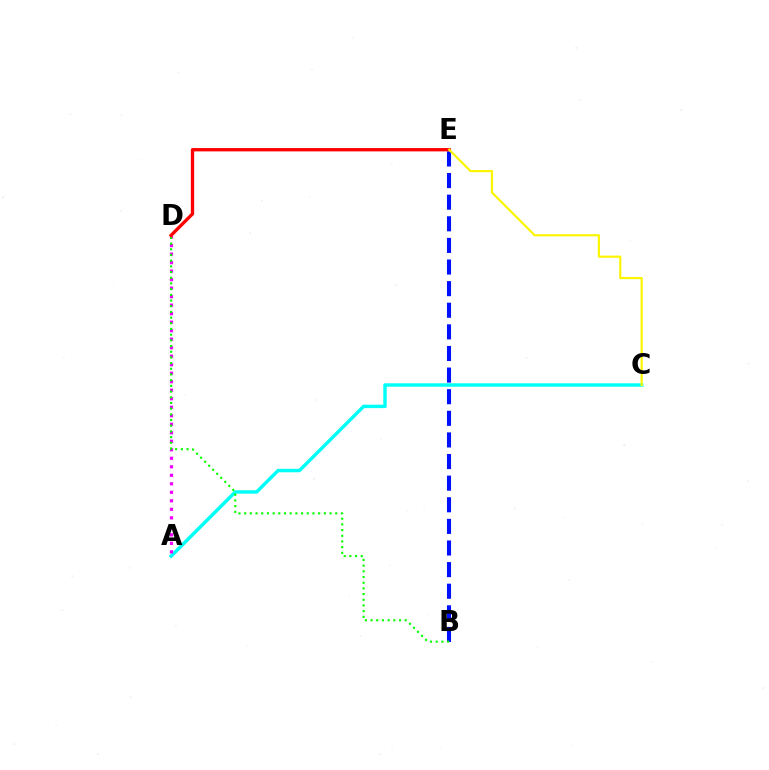{('A', 'C'): [{'color': '#00fff6', 'line_style': 'solid', 'thickness': 2.47}], ('B', 'E'): [{'color': '#0010ff', 'line_style': 'dashed', 'thickness': 2.94}], ('A', 'D'): [{'color': '#ee00ff', 'line_style': 'dotted', 'thickness': 2.31}], ('B', 'D'): [{'color': '#08ff00', 'line_style': 'dotted', 'thickness': 1.55}], ('D', 'E'): [{'color': '#ff0000', 'line_style': 'solid', 'thickness': 2.39}], ('C', 'E'): [{'color': '#fcf500', 'line_style': 'solid', 'thickness': 1.57}]}